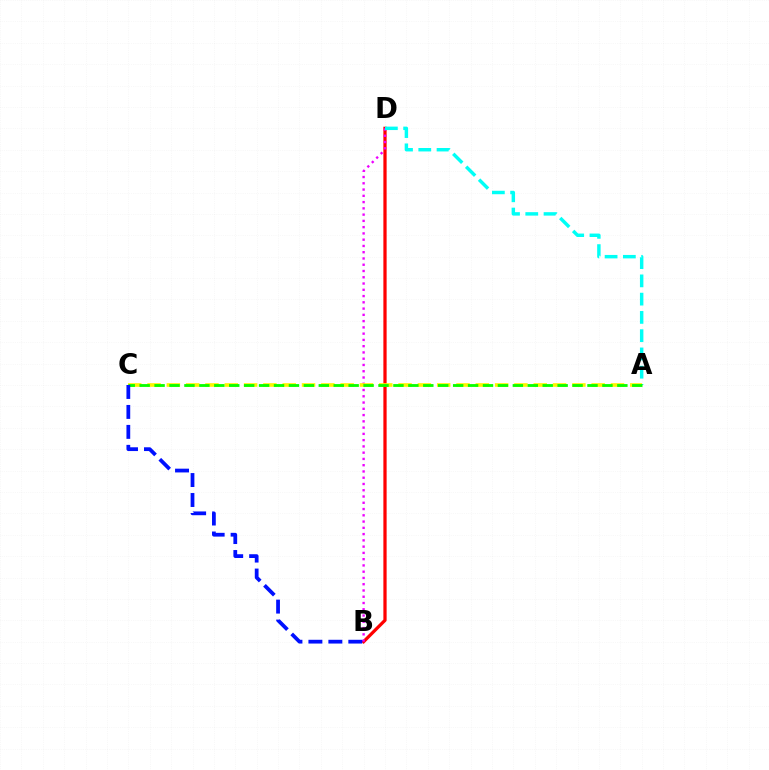{('B', 'D'): [{'color': '#ff0000', 'line_style': 'solid', 'thickness': 2.34}, {'color': '#ee00ff', 'line_style': 'dotted', 'thickness': 1.7}], ('A', 'D'): [{'color': '#00fff6', 'line_style': 'dashed', 'thickness': 2.48}], ('A', 'C'): [{'color': '#fcf500', 'line_style': 'dashed', 'thickness': 2.62}, {'color': '#08ff00', 'line_style': 'dashed', 'thickness': 2.03}], ('B', 'C'): [{'color': '#0010ff', 'line_style': 'dashed', 'thickness': 2.71}]}